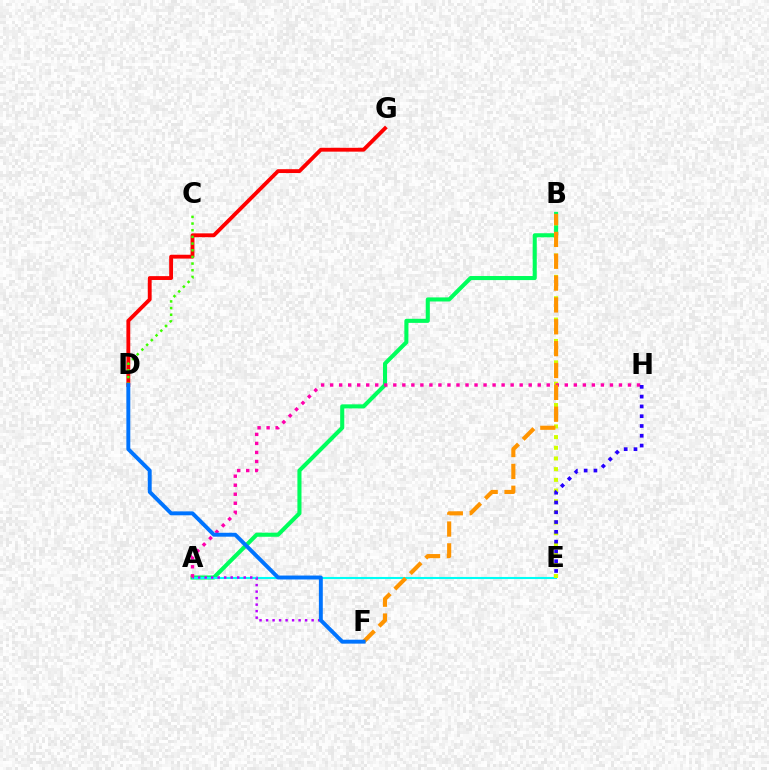{('A', 'B'): [{'color': '#00ff5c', 'line_style': 'solid', 'thickness': 2.94}], ('A', 'E'): [{'color': '#00fff6', 'line_style': 'solid', 'thickness': 1.51}], ('D', 'G'): [{'color': '#ff0000', 'line_style': 'solid', 'thickness': 2.77}], ('B', 'E'): [{'color': '#d1ff00', 'line_style': 'dotted', 'thickness': 2.9}], ('A', 'F'): [{'color': '#b900ff', 'line_style': 'dotted', 'thickness': 1.77}], ('A', 'H'): [{'color': '#ff00ac', 'line_style': 'dotted', 'thickness': 2.45}], ('C', 'D'): [{'color': '#3dff00', 'line_style': 'dotted', 'thickness': 1.81}], ('E', 'H'): [{'color': '#2500ff', 'line_style': 'dotted', 'thickness': 2.66}], ('B', 'F'): [{'color': '#ff9400', 'line_style': 'dashed', 'thickness': 2.97}], ('D', 'F'): [{'color': '#0074ff', 'line_style': 'solid', 'thickness': 2.82}]}